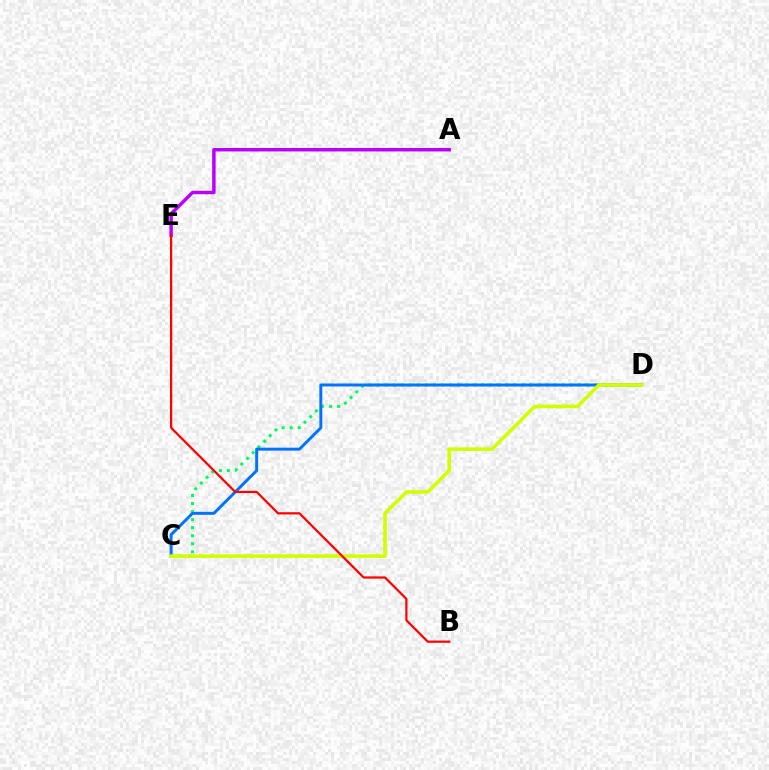{('C', 'D'): [{'color': '#00ff5c', 'line_style': 'dotted', 'thickness': 2.19}, {'color': '#0074ff', 'line_style': 'solid', 'thickness': 2.14}, {'color': '#d1ff00', 'line_style': 'solid', 'thickness': 2.6}], ('A', 'E'): [{'color': '#b900ff', 'line_style': 'solid', 'thickness': 2.49}], ('B', 'E'): [{'color': '#ff0000', 'line_style': 'solid', 'thickness': 1.6}]}